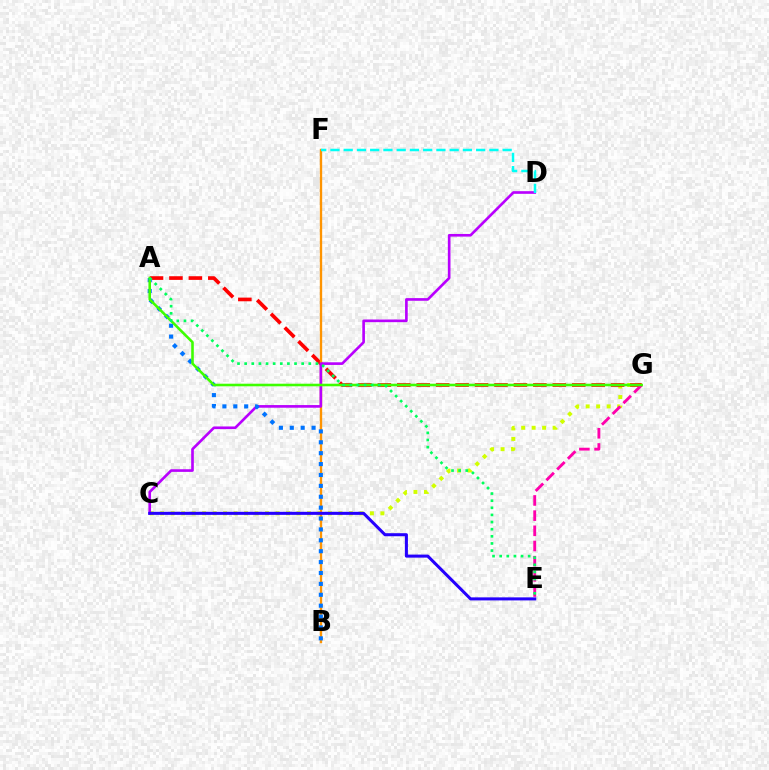{('C', 'G'): [{'color': '#d1ff00', 'line_style': 'dotted', 'thickness': 2.85}], ('A', 'G'): [{'color': '#ff0000', 'line_style': 'dashed', 'thickness': 2.64}, {'color': '#3dff00', 'line_style': 'solid', 'thickness': 1.86}], ('E', 'G'): [{'color': '#ff00ac', 'line_style': 'dashed', 'thickness': 2.06}], ('B', 'F'): [{'color': '#ff9400', 'line_style': 'solid', 'thickness': 1.7}], ('C', 'D'): [{'color': '#b900ff', 'line_style': 'solid', 'thickness': 1.91}], ('A', 'B'): [{'color': '#0074ff', 'line_style': 'dotted', 'thickness': 2.96}], ('D', 'F'): [{'color': '#00fff6', 'line_style': 'dashed', 'thickness': 1.8}], ('A', 'E'): [{'color': '#00ff5c', 'line_style': 'dotted', 'thickness': 1.94}], ('C', 'E'): [{'color': '#2500ff', 'line_style': 'solid', 'thickness': 2.19}]}